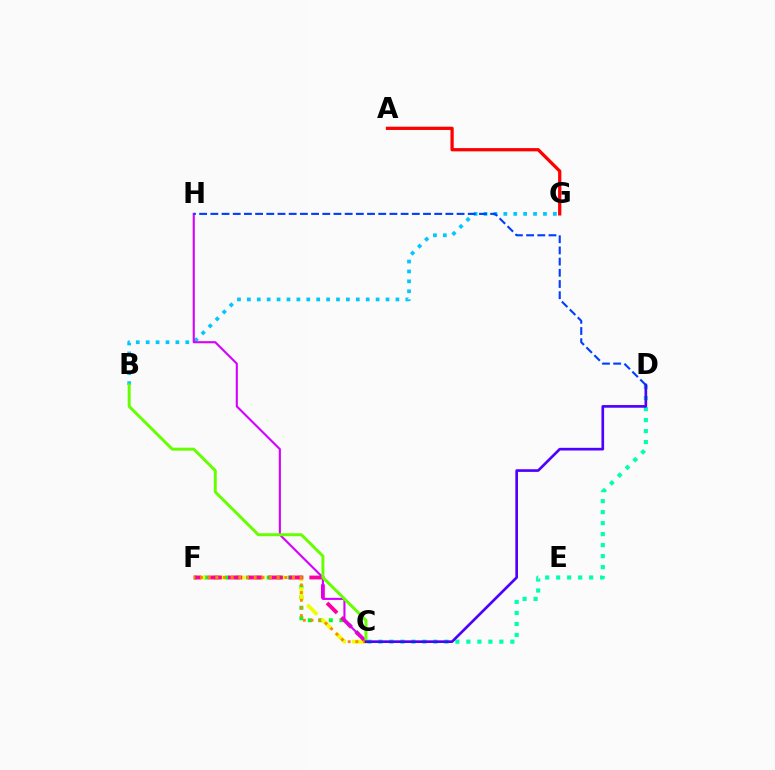{('B', 'G'): [{'color': '#00c7ff', 'line_style': 'dotted', 'thickness': 2.69}], ('C', 'F'): [{'color': '#00ff27', 'line_style': 'dotted', 'thickness': 2.85}, {'color': '#eeff00', 'line_style': 'dashed', 'thickness': 2.71}, {'color': '#ff00a0', 'line_style': 'dashed', 'thickness': 2.76}, {'color': '#ff8800', 'line_style': 'dotted', 'thickness': 2.08}], ('A', 'G'): [{'color': '#ff0000', 'line_style': 'solid', 'thickness': 2.35}], ('C', 'D'): [{'color': '#00ffaf', 'line_style': 'dotted', 'thickness': 2.99}, {'color': '#4f00ff', 'line_style': 'solid', 'thickness': 1.92}], ('C', 'H'): [{'color': '#d600ff', 'line_style': 'solid', 'thickness': 1.52}], ('B', 'C'): [{'color': '#66ff00', 'line_style': 'solid', 'thickness': 2.12}], ('D', 'H'): [{'color': '#003fff', 'line_style': 'dashed', 'thickness': 1.52}]}